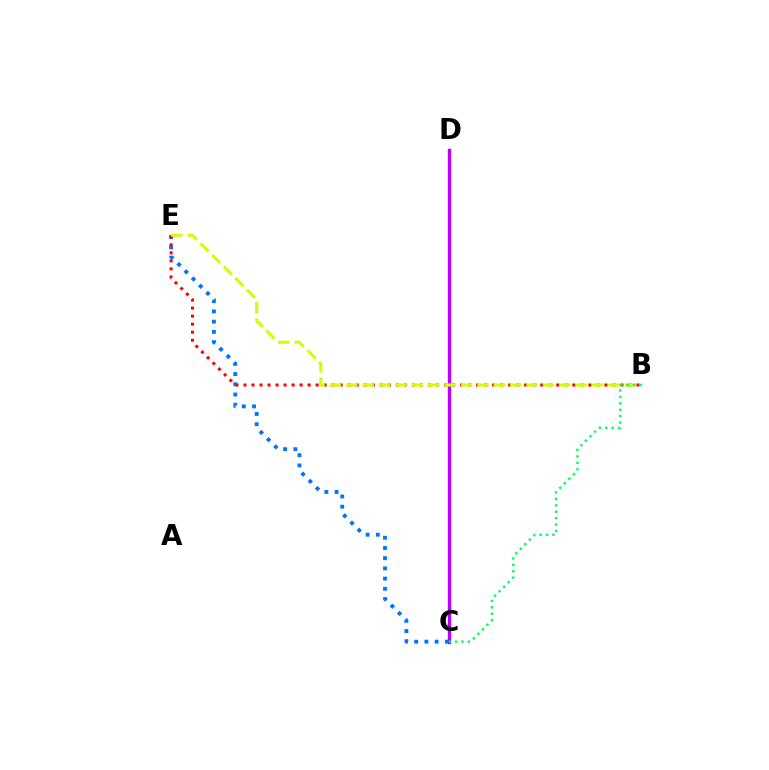{('C', 'D'): [{'color': '#b900ff', 'line_style': 'solid', 'thickness': 2.43}], ('C', 'E'): [{'color': '#0074ff', 'line_style': 'dotted', 'thickness': 2.78}], ('B', 'E'): [{'color': '#ff0000', 'line_style': 'dotted', 'thickness': 2.18}, {'color': '#d1ff00', 'line_style': 'dashed', 'thickness': 2.23}], ('B', 'C'): [{'color': '#00ff5c', 'line_style': 'dotted', 'thickness': 1.74}]}